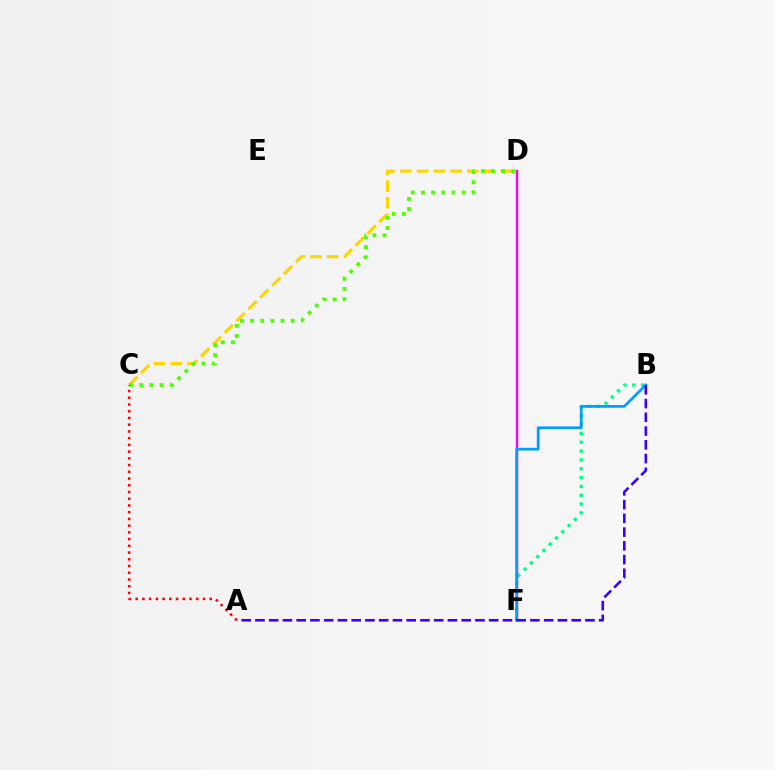{('B', 'F'): [{'color': '#00ff86', 'line_style': 'dotted', 'thickness': 2.4}, {'color': '#009eff', 'line_style': 'solid', 'thickness': 1.98}], ('D', 'F'): [{'color': '#ff00ed', 'line_style': 'solid', 'thickness': 1.75}], ('C', 'D'): [{'color': '#ffd500', 'line_style': 'dashed', 'thickness': 2.27}, {'color': '#4fff00', 'line_style': 'dotted', 'thickness': 2.76}], ('A', 'B'): [{'color': '#3700ff', 'line_style': 'dashed', 'thickness': 1.87}], ('A', 'C'): [{'color': '#ff0000', 'line_style': 'dotted', 'thickness': 1.83}]}